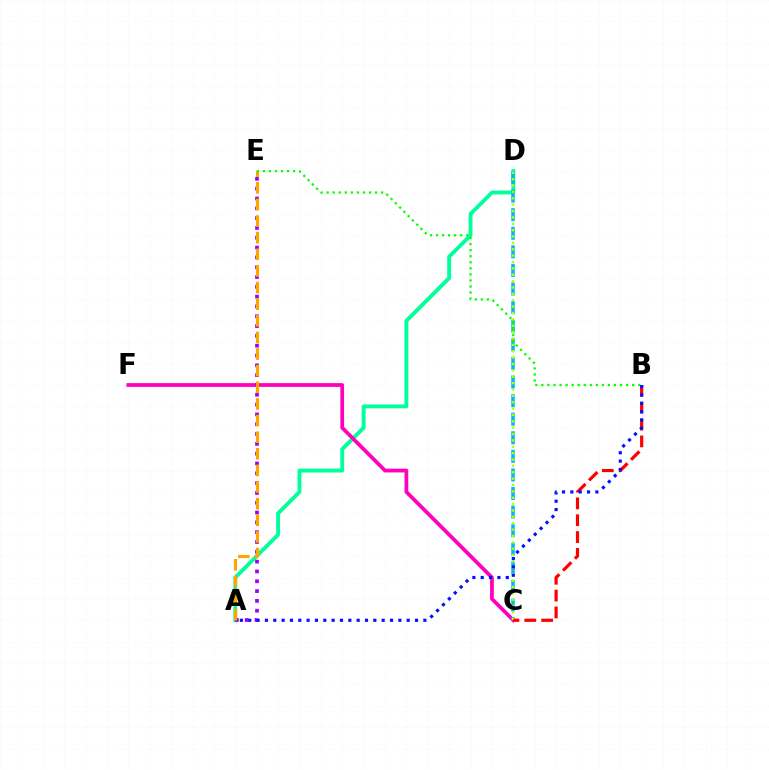{('A', 'D'): [{'color': '#00ff9d', 'line_style': 'solid', 'thickness': 2.79}], ('C', 'F'): [{'color': '#ff00bd', 'line_style': 'solid', 'thickness': 2.7}], ('A', 'E'): [{'color': '#9b00ff', 'line_style': 'dotted', 'thickness': 2.67}, {'color': '#ffa500', 'line_style': 'dashed', 'thickness': 2.26}], ('C', 'D'): [{'color': '#00b5ff', 'line_style': 'dashed', 'thickness': 2.53}, {'color': '#b3ff00', 'line_style': 'dotted', 'thickness': 1.73}], ('B', 'C'): [{'color': '#ff0000', 'line_style': 'dashed', 'thickness': 2.29}], ('B', 'E'): [{'color': '#08ff00', 'line_style': 'dotted', 'thickness': 1.64}], ('A', 'B'): [{'color': '#0010ff', 'line_style': 'dotted', 'thickness': 2.27}]}